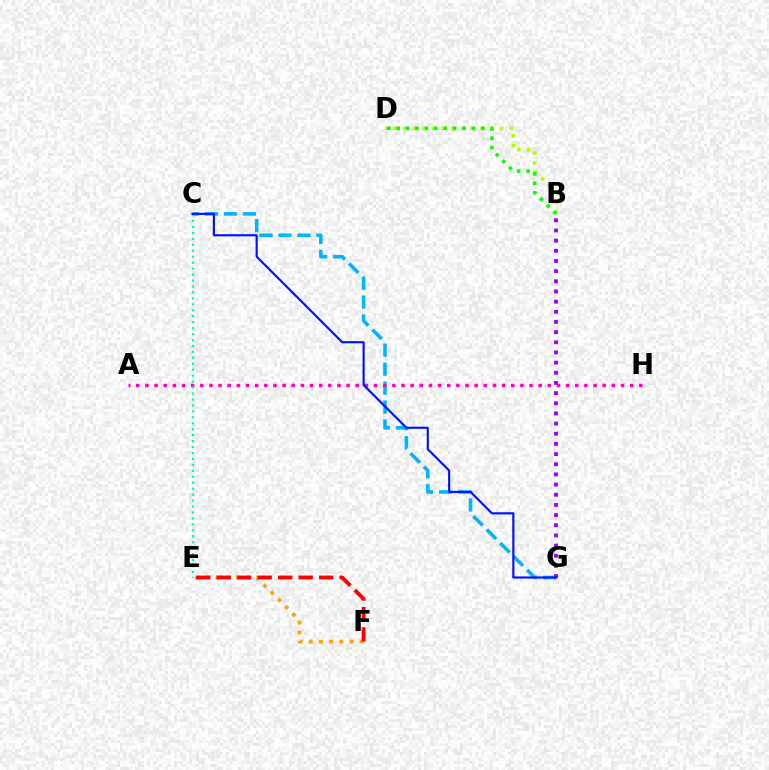{('C', 'G'): [{'color': '#00b5ff', 'line_style': 'dashed', 'thickness': 2.58}, {'color': '#0010ff', 'line_style': 'solid', 'thickness': 1.54}], ('B', 'D'): [{'color': '#b3ff00', 'line_style': 'dotted', 'thickness': 2.63}, {'color': '#08ff00', 'line_style': 'dotted', 'thickness': 2.56}], ('A', 'H'): [{'color': '#ff00bd', 'line_style': 'dotted', 'thickness': 2.48}], ('E', 'F'): [{'color': '#ffa500', 'line_style': 'dotted', 'thickness': 2.77}, {'color': '#ff0000', 'line_style': 'dashed', 'thickness': 2.78}], ('C', 'E'): [{'color': '#00ff9d', 'line_style': 'dotted', 'thickness': 1.62}], ('B', 'G'): [{'color': '#9b00ff', 'line_style': 'dotted', 'thickness': 2.76}]}